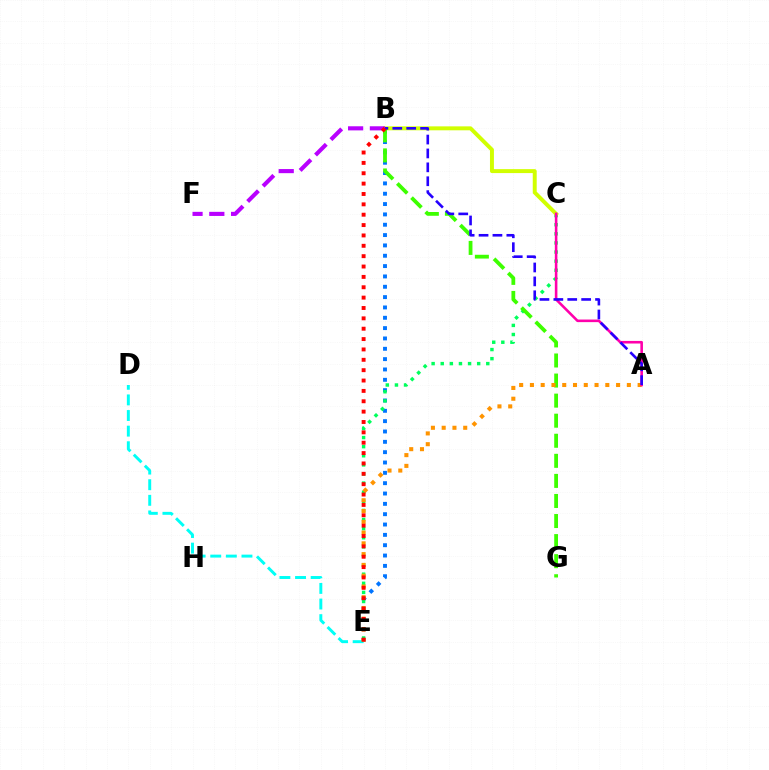{('B', 'E'): [{'color': '#0074ff', 'line_style': 'dotted', 'thickness': 2.81}, {'color': '#ff0000', 'line_style': 'dotted', 'thickness': 2.82}], ('D', 'E'): [{'color': '#00fff6', 'line_style': 'dashed', 'thickness': 2.12}], ('C', 'E'): [{'color': '#00ff5c', 'line_style': 'dotted', 'thickness': 2.47}], ('B', 'C'): [{'color': '#d1ff00', 'line_style': 'solid', 'thickness': 2.84}], ('B', 'F'): [{'color': '#b900ff', 'line_style': 'dashed', 'thickness': 2.96}], ('B', 'G'): [{'color': '#3dff00', 'line_style': 'dashed', 'thickness': 2.73}], ('A', 'E'): [{'color': '#ff9400', 'line_style': 'dotted', 'thickness': 2.93}], ('A', 'C'): [{'color': '#ff00ac', 'line_style': 'solid', 'thickness': 1.87}], ('A', 'B'): [{'color': '#2500ff', 'line_style': 'dashed', 'thickness': 1.89}]}